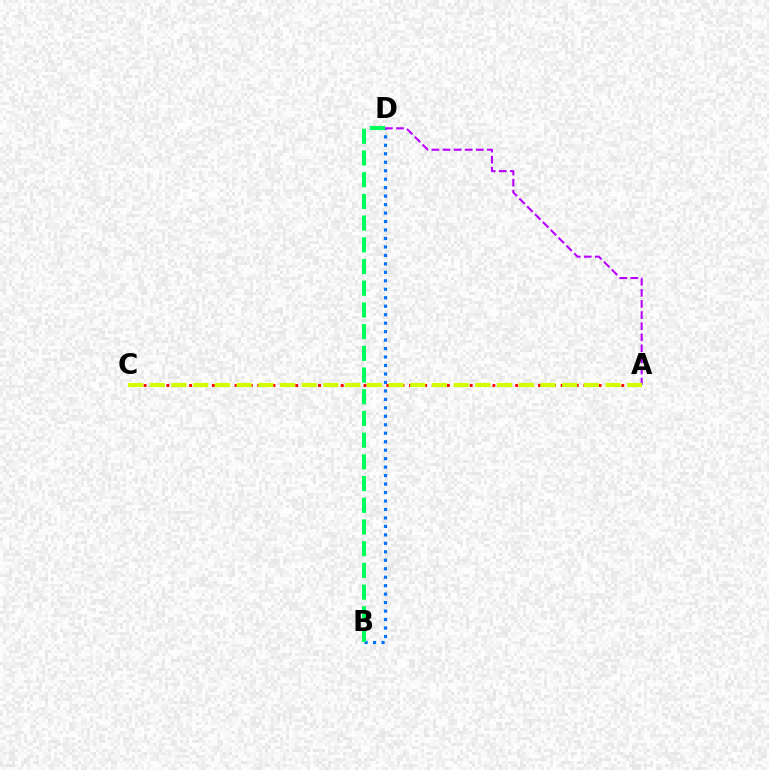{('A', 'C'): [{'color': '#ff0000', 'line_style': 'dotted', 'thickness': 2.06}, {'color': '#d1ff00', 'line_style': 'dashed', 'thickness': 2.95}], ('B', 'D'): [{'color': '#0074ff', 'line_style': 'dotted', 'thickness': 2.3}, {'color': '#00ff5c', 'line_style': 'dashed', 'thickness': 2.95}], ('A', 'D'): [{'color': '#b900ff', 'line_style': 'dashed', 'thickness': 1.51}]}